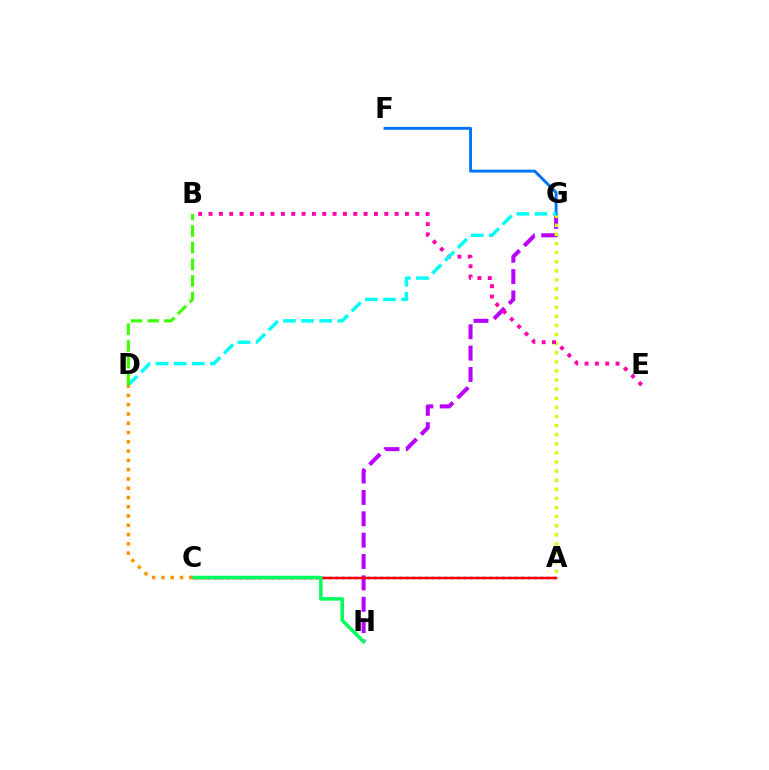{('A', 'C'): [{'color': '#2500ff', 'line_style': 'dotted', 'thickness': 1.74}, {'color': '#ff0000', 'line_style': 'solid', 'thickness': 1.79}], ('G', 'H'): [{'color': '#b900ff', 'line_style': 'dashed', 'thickness': 2.9}], ('C', 'H'): [{'color': '#00ff5c', 'line_style': 'solid', 'thickness': 2.52}], ('A', 'G'): [{'color': '#d1ff00', 'line_style': 'dotted', 'thickness': 2.47}], ('B', 'E'): [{'color': '#ff00ac', 'line_style': 'dotted', 'thickness': 2.81}], ('F', 'G'): [{'color': '#0074ff', 'line_style': 'solid', 'thickness': 2.09}], ('D', 'G'): [{'color': '#00fff6', 'line_style': 'dashed', 'thickness': 2.46}], ('C', 'D'): [{'color': '#ff9400', 'line_style': 'dotted', 'thickness': 2.52}], ('B', 'D'): [{'color': '#3dff00', 'line_style': 'dashed', 'thickness': 2.26}]}